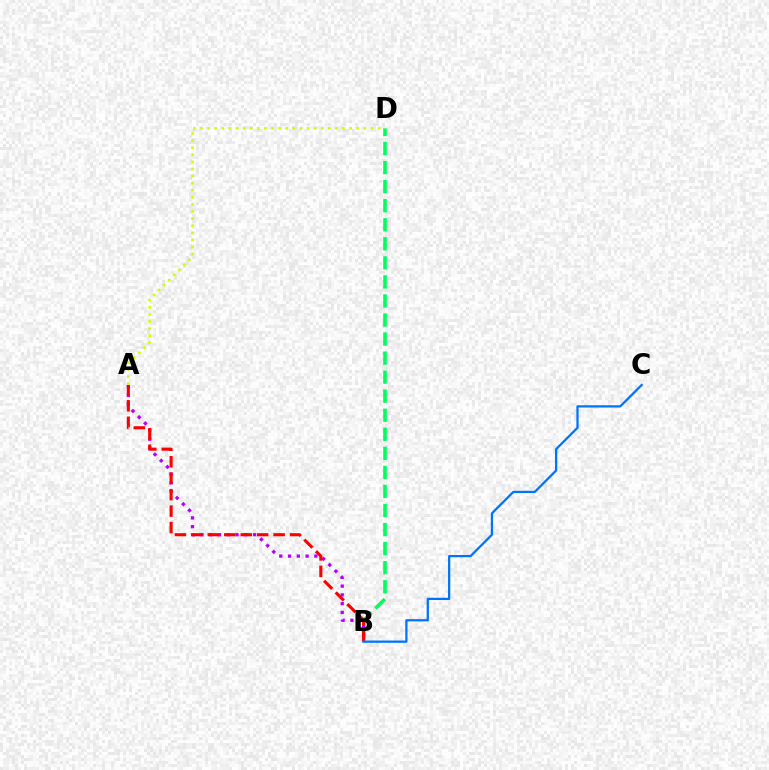{('B', 'D'): [{'color': '#00ff5c', 'line_style': 'dashed', 'thickness': 2.59}], ('A', 'B'): [{'color': '#b900ff', 'line_style': 'dotted', 'thickness': 2.38}, {'color': '#ff0000', 'line_style': 'dashed', 'thickness': 2.24}], ('A', 'D'): [{'color': '#d1ff00', 'line_style': 'dotted', 'thickness': 1.93}], ('B', 'C'): [{'color': '#0074ff', 'line_style': 'solid', 'thickness': 1.63}]}